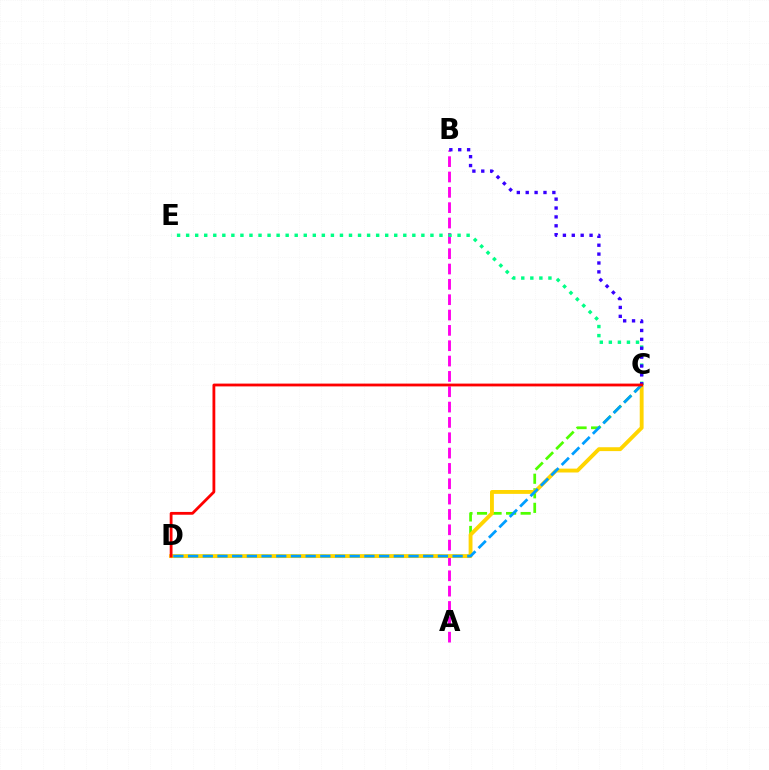{('C', 'D'): [{'color': '#4fff00', 'line_style': 'dashed', 'thickness': 1.98}, {'color': '#ffd500', 'line_style': 'solid', 'thickness': 2.79}, {'color': '#009eff', 'line_style': 'dashed', 'thickness': 2.0}, {'color': '#ff0000', 'line_style': 'solid', 'thickness': 2.02}], ('A', 'B'): [{'color': '#ff00ed', 'line_style': 'dashed', 'thickness': 2.08}], ('C', 'E'): [{'color': '#00ff86', 'line_style': 'dotted', 'thickness': 2.46}], ('B', 'C'): [{'color': '#3700ff', 'line_style': 'dotted', 'thickness': 2.41}]}